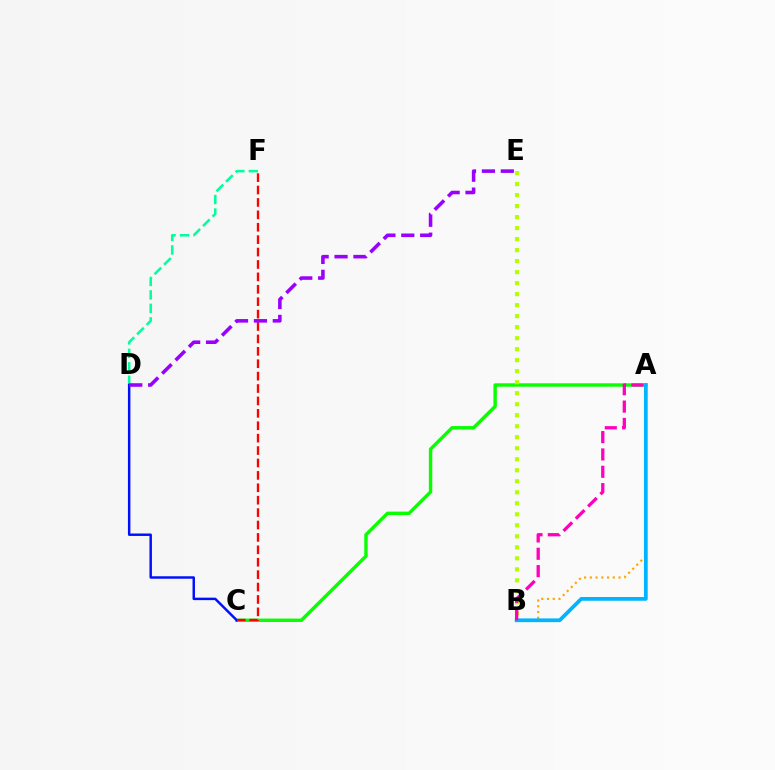{('D', 'F'): [{'color': '#00ff9d', 'line_style': 'dashed', 'thickness': 1.83}], ('A', 'B'): [{'color': '#ffa500', 'line_style': 'dotted', 'thickness': 1.56}, {'color': '#00b5ff', 'line_style': 'solid', 'thickness': 2.7}, {'color': '#ff00bd', 'line_style': 'dashed', 'thickness': 2.36}], ('A', 'C'): [{'color': '#08ff00', 'line_style': 'solid', 'thickness': 2.45}], ('B', 'E'): [{'color': '#b3ff00', 'line_style': 'dotted', 'thickness': 2.99}], ('C', 'D'): [{'color': '#0010ff', 'line_style': 'solid', 'thickness': 1.77}], ('C', 'F'): [{'color': '#ff0000', 'line_style': 'dashed', 'thickness': 1.69}], ('D', 'E'): [{'color': '#9b00ff', 'line_style': 'dashed', 'thickness': 2.57}]}